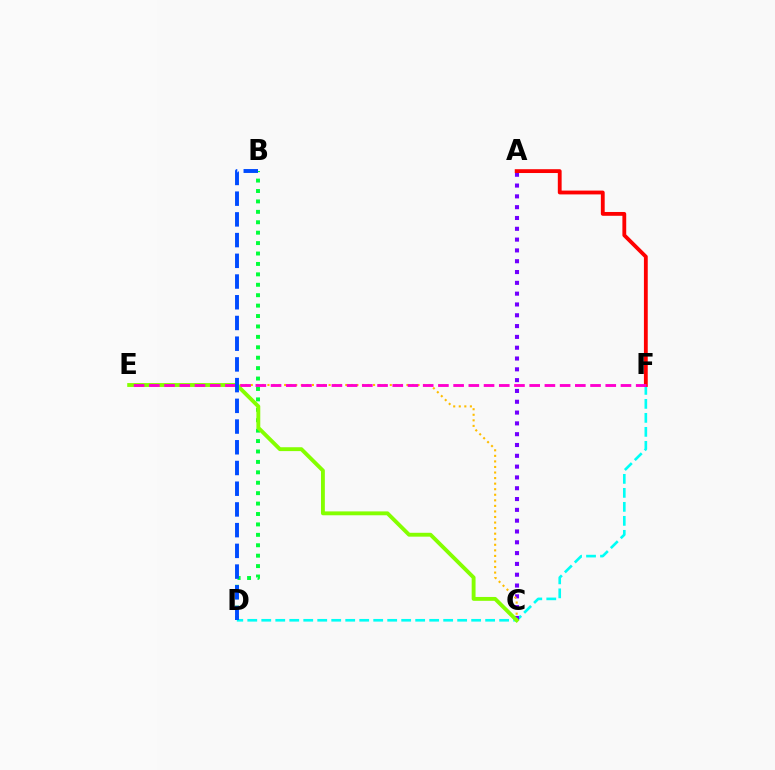{('D', 'F'): [{'color': '#00fff6', 'line_style': 'dashed', 'thickness': 1.9}], ('A', 'C'): [{'color': '#7200ff', 'line_style': 'dotted', 'thickness': 2.94}], ('B', 'D'): [{'color': '#00ff39', 'line_style': 'dotted', 'thickness': 2.83}, {'color': '#004bff', 'line_style': 'dashed', 'thickness': 2.81}], ('C', 'E'): [{'color': '#ffbd00', 'line_style': 'dotted', 'thickness': 1.51}, {'color': '#84ff00', 'line_style': 'solid', 'thickness': 2.79}], ('A', 'F'): [{'color': '#ff0000', 'line_style': 'solid', 'thickness': 2.75}], ('E', 'F'): [{'color': '#ff00cf', 'line_style': 'dashed', 'thickness': 2.07}]}